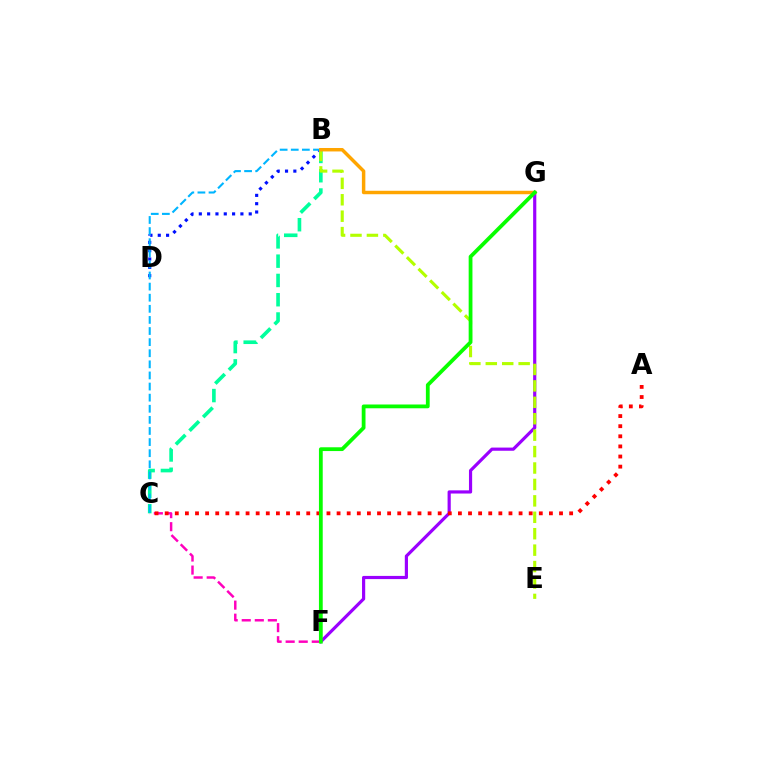{('C', 'F'): [{'color': '#ff00bd', 'line_style': 'dashed', 'thickness': 1.77}], ('B', 'D'): [{'color': '#0010ff', 'line_style': 'dotted', 'thickness': 2.26}], ('F', 'G'): [{'color': '#9b00ff', 'line_style': 'solid', 'thickness': 2.29}, {'color': '#08ff00', 'line_style': 'solid', 'thickness': 2.72}], ('B', 'C'): [{'color': '#00ff9d', 'line_style': 'dashed', 'thickness': 2.62}, {'color': '#00b5ff', 'line_style': 'dashed', 'thickness': 1.51}], ('B', 'E'): [{'color': '#b3ff00', 'line_style': 'dashed', 'thickness': 2.23}], ('A', 'C'): [{'color': '#ff0000', 'line_style': 'dotted', 'thickness': 2.75}], ('B', 'G'): [{'color': '#ffa500', 'line_style': 'solid', 'thickness': 2.49}]}